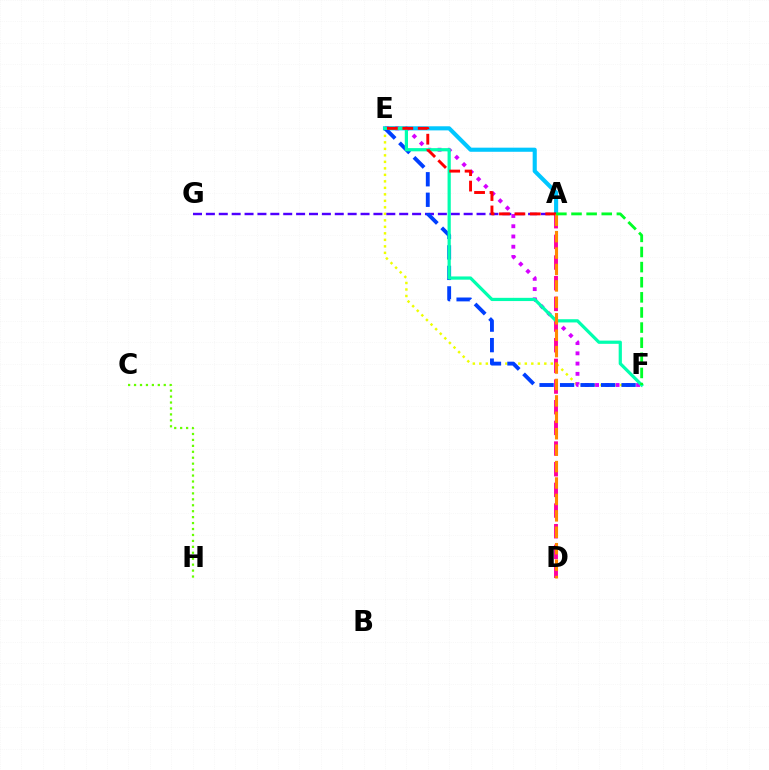{('E', 'F'): [{'color': '#eeff00', 'line_style': 'dotted', 'thickness': 1.77}, {'color': '#d600ff', 'line_style': 'dotted', 'thickness': 2.78}, {'color': '#003fff', 'line_style': 'dashed', 'thickness': 2.78}, {'color': '#00ffaf', 'line_style': 'solid', 'thickness': 2.32}], ('A', 'E'): [{'color': '#00c7ff', 'line_style': 'solid', 'thickness': 2.96}, {'color': '#ff0000', 'line_style': 'dashed', 'thickness': 2.1}], ('A', 'G'): [{'color': '#4f00ff', 'line_style': 'dashed', 'thickness': 1.75}], ('C', 'H'): [{'color': '#66ff00', 'line_style': 'dotted', 'thickness': 1.61}], ('A', 'D'): [{'color': '#ff00a0', 'line_style': 'dashed', 'thickness': 2.81}, {'color': '#ff8800', 'line_style': 'dashed', 'thickness': 2.23}], ('A', 'F'): [{'color': '#00ff27', 'line_style': 'dashed', 'thickness': 2.05}]}